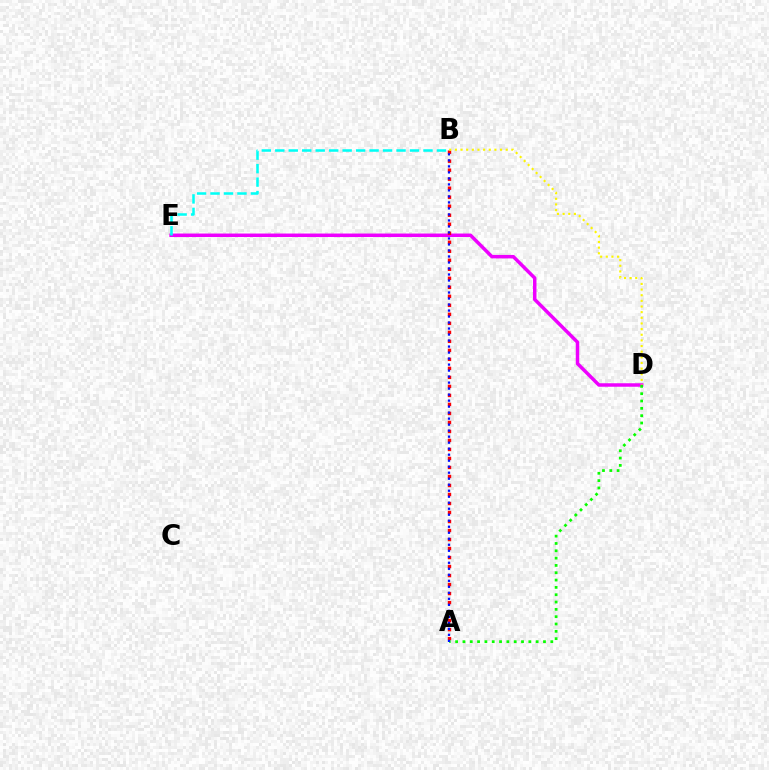{('D', 'E'): [{'color': '#ee00ff', 'line_style': 'solid', 'thickness': 2.51}], ('A', 'B'): [{'color': '#ff0000', 'line_style': 'dotted', 'thickness': 2.45}, {'color': '#0010ff', 'line_style': 'dotted', 'thickness': 1.63}], ('A', 'D'): [{'color': '#08ff00', 'line_style': 'dotted', 'thickness': 1.99}], ('B', 'D'): [{'color': '#fcf500', 'line_style': 'dotted', 'thickness': 1.53}], ('B', 'E'): [{'color': '#00fff6', 'line_style': 'dashed', 'thickness': 1.83}]}